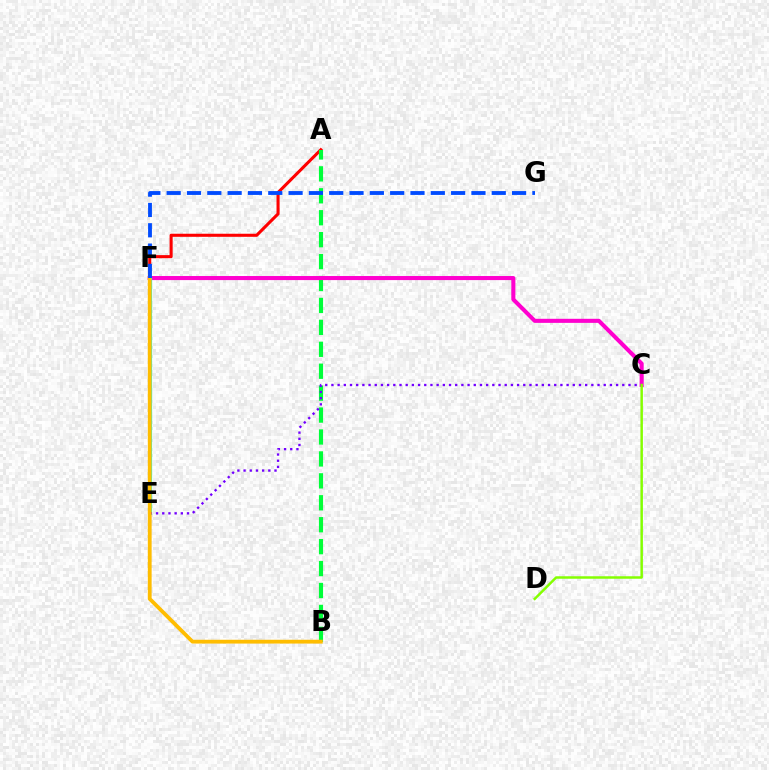{('A', 'F'): [{'color': '#ff0000', 'line_style': 'solid', 'thickness': 2.21}], ('A', 'B'): [{'color': '#00ff39', 'line_style': 'dashed', 'thickness': 2.98}], ('C', 'F'): [{'color': '#ff00cf', 'line_style': 'solid', 'thickness': 2.93}], ('E', 'F'): [{'color': '#00fff6', 'line_style': 'solid', 'thickness': 2.31}], ('C', 'E'): [{'color': '#7200ff', 'line_style': 'dotted', 'thickness': 1.68}], ('B', 'F'): [{'color': '#ffbd00', 'line_style': 'solid', 'thickness': 2.74}], ('C', 'D'): [{'color': '#84ff00', 'line_style': 'solid', 'thickness': 1.79}], ('F', 'G'): [{'color': '#004bff', 'line_style': 'dashed', 'thickness': 2.76}]}